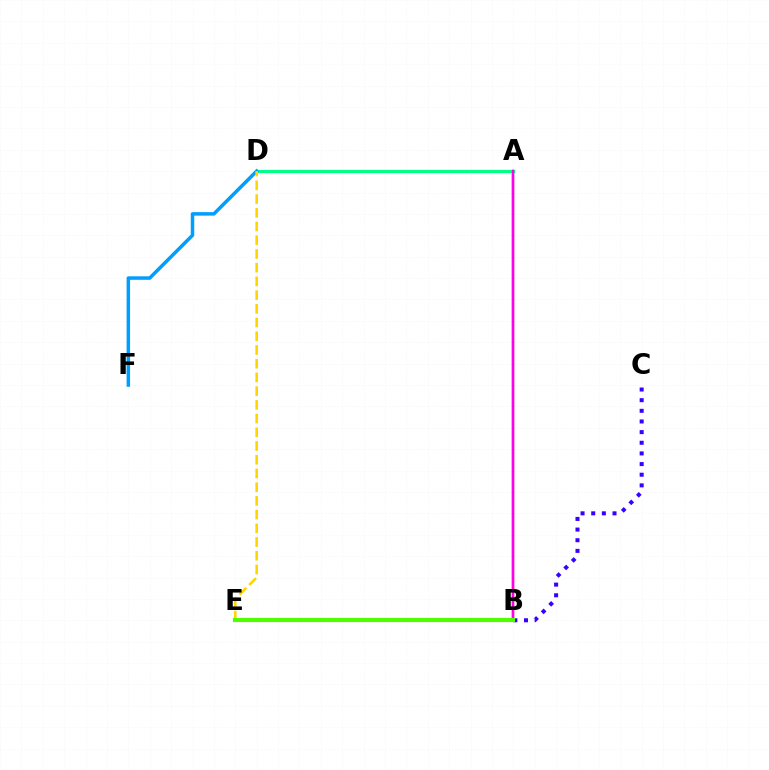{('A', 'B'): [{'color': '#ff0000', 'line_style': 'solid', 'thickness': 1.71}, {'color': '#ff00ed', 'line_style': 'solid', 'thickness': 1.68}], ('A', 'D'): [{'color': '#00ff86', 'line_style': 'solid', 'thickness': 2.29}], ('D', 'F'): [{'color': '#009eff', 'line_style': 'solid', 'thickness': 2.52}], ('D', 'E'): [{'color': '#ffd500', 'line_style': 'dashed', 'thickness': 1.86}], ('B', 'C'): [{'color': '#3700ff', 'line_style': 'dotted', 'thickness': 2.89}], ('B', 'E'): [{'color': '#4fff00', 'line_style': 'solid', 'thickness': 2.99}]}